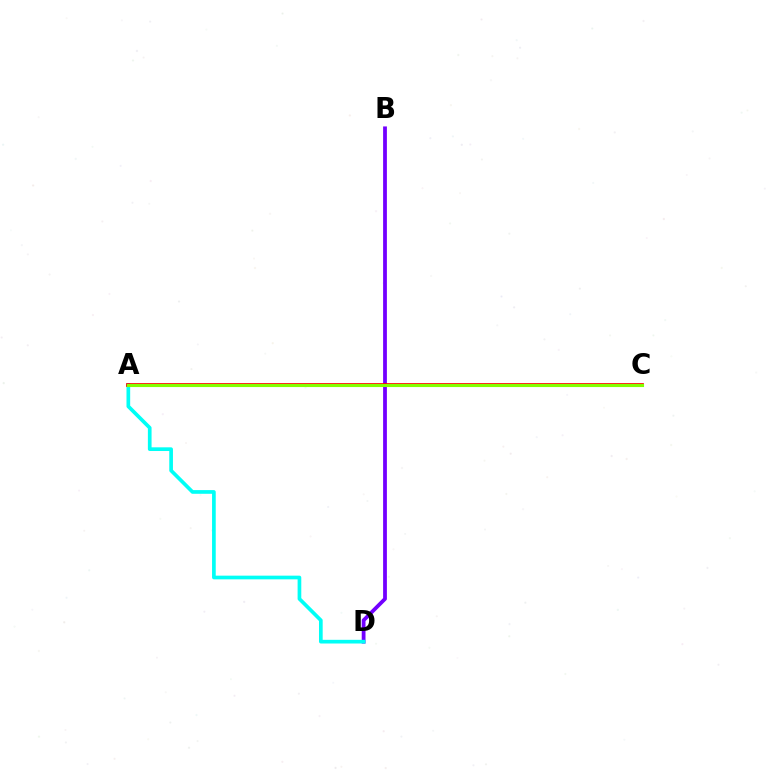{('B', 'D'): [{'color': '#7200ff', 'line_style': 'solid', 'thickness': 2.73}], ('A', 'D'): [{'color': '#00fff6', 'line_style': 'solid', 'thickness': 2.65}], ('A', 'C'): [{'color': '#ff0000', 'line_style': 'solid', 'thickness': 2.68}, {'color': '#84ff00', 'line_style': 'solid', 'thickness': 2.24}]}